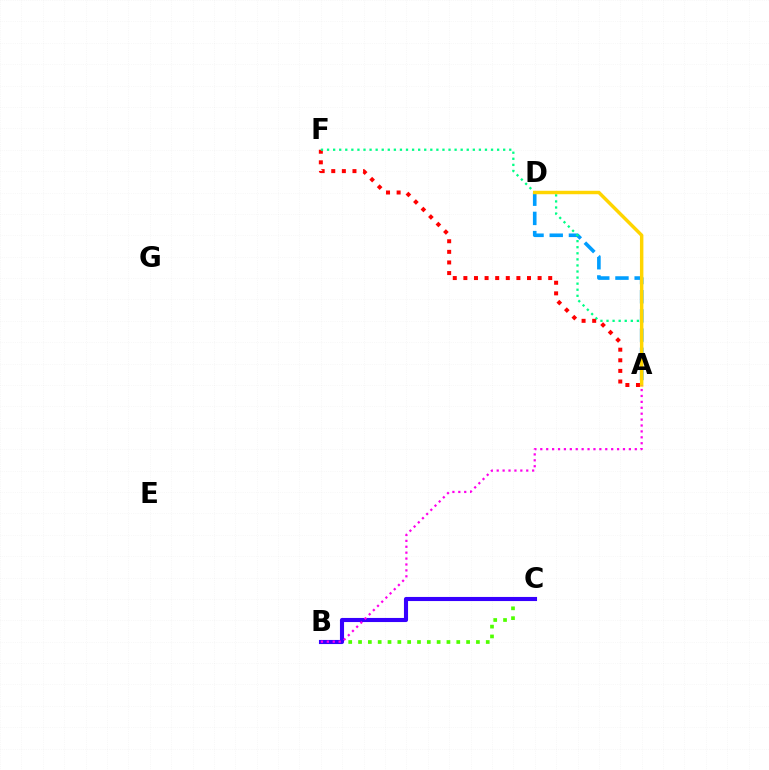{('A', 'F'): [{'color': '#ff0000', 'line_style': 'dotted', 'thickness': 2.88}, {'color': '#00ff86', 'line_style': 'dotted', 'thickness': 1.65}], ('A', 'D'): [{'color': '#009eff', 'line_style': 'dashed', 'thickness': 2.61}, {'color': '#ffd500', 'line_style': 'solid', 'thickness': 2.48}], ('B', 'C'): [{'color': '#4fff00', 'line_style': 'dotted', 'thickness': 2.67}, {'color': '#3700ff', 'line_style': 'solid', 'thickness': 2.95}], ('A', 'B'): [{'color': '#ff00ed', 'line_style': 'dotted', 'thickness': 1.6}]}